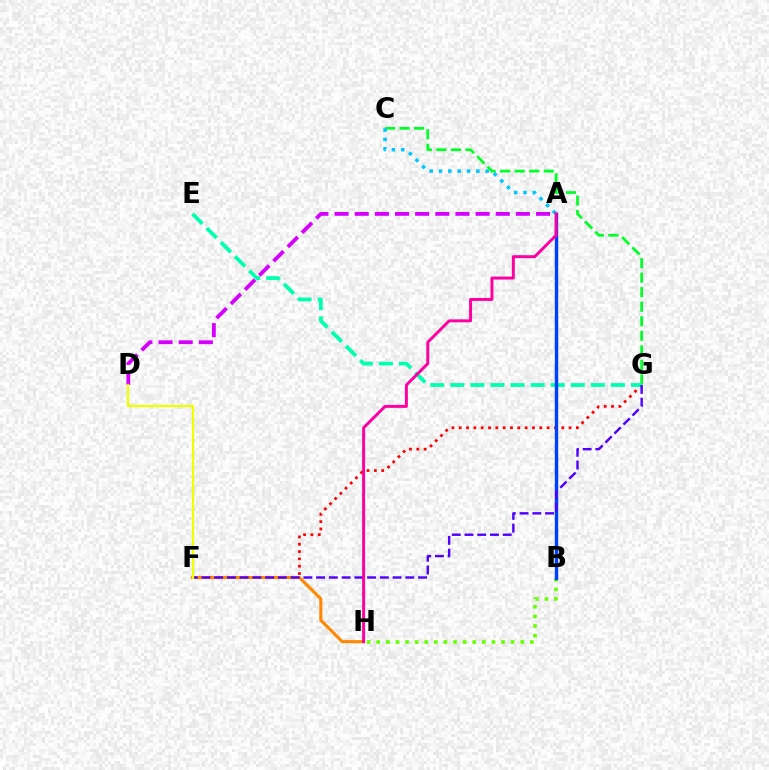{('F', 'G'): [{'color': '#ff0000', 'line_style': 'dotted', 'thickness': 1.99}, {'color': '#4f00ff', 'line_style': 'dashed', 'thickness': 1.73}], ('F', 'H'): [{'color': '#ff8800', 'line_style': 'solid', 'thickness': 2.21}], ('C', 'G'): [{'color': '#00ff27', 'line_style': 'dashed', 'thickness': 1.97}], ('A', 'C'): [{'color': '#00c7ff', 'line_style': 'dotted', 'thickness': 2.54}], ('B', 'H'): [{'color': '#66ff00', 'line_style': 'dotted', 'thickness': 2.61}], ('E', 'G'): [{'color': '#00ffaf', 'line_style': 'dashed', 'thickness': 2.73}], ('A', 'B'): [{'color': '#003fff', 'line_style': 'solid', 'thickness': 2.45}], ('A', 'D'): [{'color': '#d600ff', 'line_style': 'dashed', 'thickness': 2.74}], ('A', 'H'): [{'color': '#ff00a0', 'line_style': 'solid', 'thickness': 2.13}], ('D', 'F'): [{'color': '#eeff00', 'line_style': 'solid', 'thickness': 1.63}]}